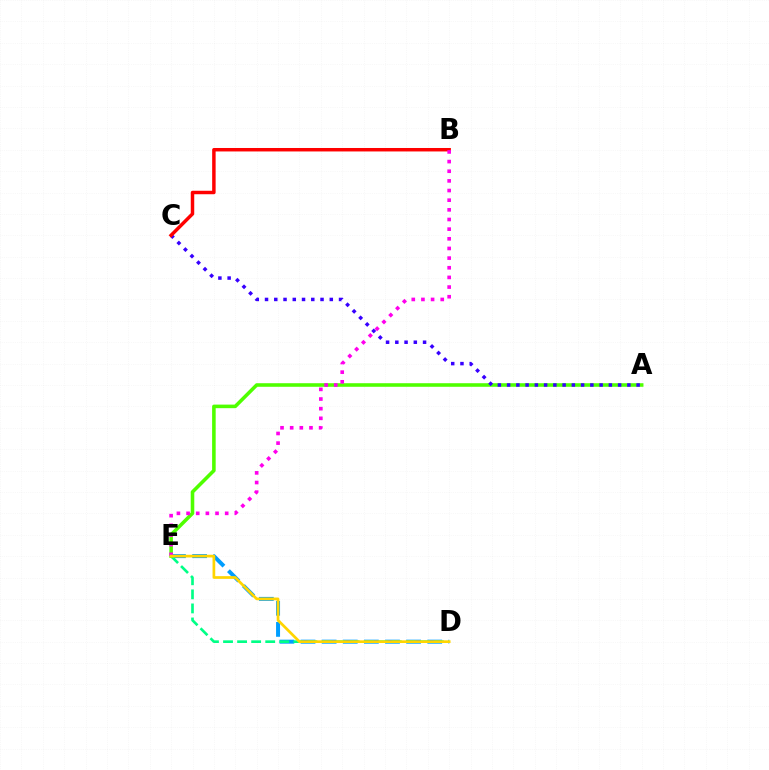{('D', 'E'): [{'color': '#009eff', 'line_style': 'dashed', 'thickness': 2.87}, {'color': '#00ff86', 'line_style': 'dashed', 'thickness': 1.91}, {'color': '#ffd500', 'line_style': 'solid', 'thickness': 1.95}], ('A', 'E'): [{'color': '#4fff00', 'line_style': 'solid', 'thickness': 2.57}], ('A', 'C'): [{'color': '#3700ff', 'line_style': 'dotted', 'thickness': 2.51}], ('B', 'C'): [{'color': '#ff0000', 'line_style': 'solid', 'thickness': 2.5}], ('B', 'E'): [{'color': '#ff00ed', 'line_style': 'dotted', 'thickness': 2.62}]}